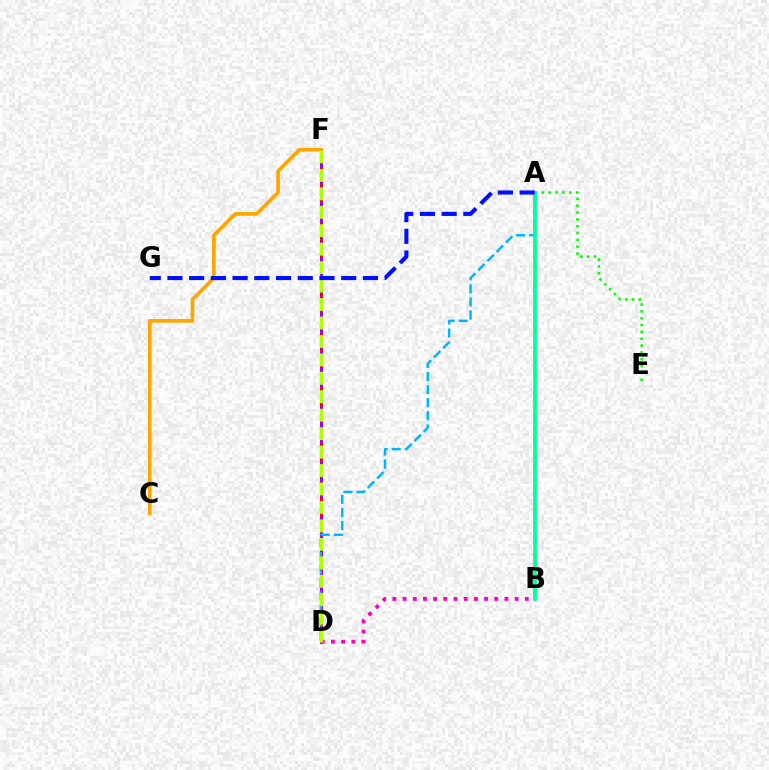{('D', 'F'): [{'color': '#9b00ff', 'line_style': 'solid', 'thickness': 2.21}, {'color': '#ff0000', 'line_style': 'dotted', 'thickness': 2.14}, {'color': '#b3ff00', 'line_style': 'dashed', 'thickness': 2.51}], ('C', 'F'): [{'color': '#ffa500', 'line_style': 'solid', 'thickness': 2.64}], ('A', 'E'): [{'color': '#08ff00', 'line_style': 'dotted', 'thickness': 1.86}], ('B', 'D'): [{'color': '#ff00bd', 'line_style': 'dotted', 'thickness': 2.77}], ('A', 'D'): [{'color': '#00b5ff', 'line_style': 'dashed', 'thickness': 1.78}], ('A', 'B'): [{'color': '#00ff9d', 'line_style': 'solid', 'thickness': 2.73}], ('A', 'G'): [{'color': '#0010ff', 'line_style': 'dashed', 'thickness': 2.95}]}